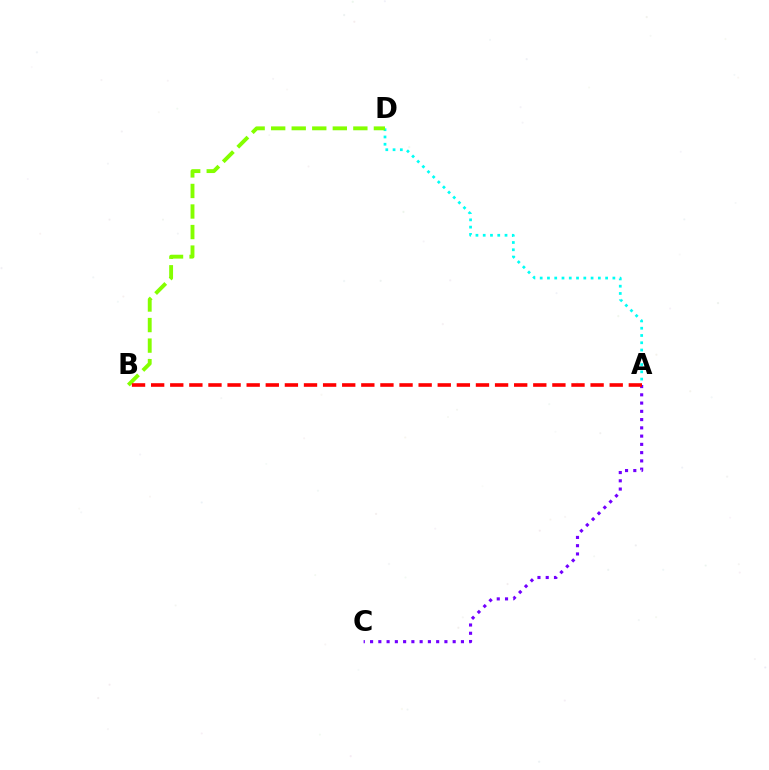{('A', 'D'): [{'color': '#00fff6', 'line_style': 'dotted', 'thickness': 1.98}], ('B', 'D'): [{'color': '#84ff00', 'line_style': 'dashed', 'thickness': 2.79}], ('A', 'C'): [{'color': '#7200ff', 'line_style': 'dotted', 'thickness': 2.24}], ('A', 'B'): [{'color': '#ff0000', 'line_style': 'dashed', 'thickness': 2.6}]}